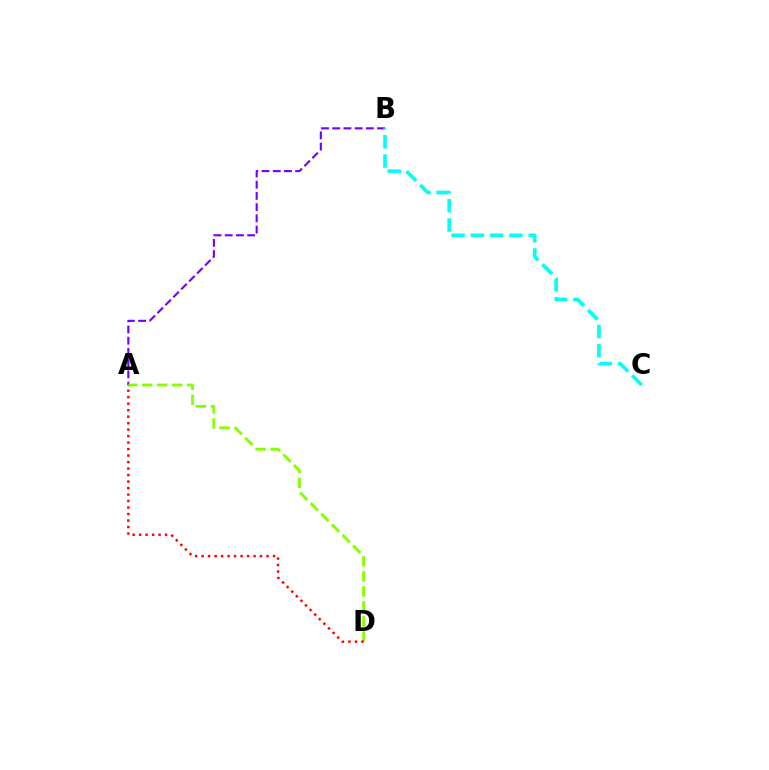{('A', 'B'): [{'color': '#7200ff', 'line_style': 'dashed', 'thickness': 1.52}], ('A', 'D'): [{'color': '#84ff00', 'line_style': 'dashed', 'thickness': 2.04}, {'color': '#ff0000', 'line_style': 'dotted', 'thickness': 1.76}], ('B', 'C'): [{'color': '#00fff6', 'line_style': 'dashed', 'thickness': 2.62}]}